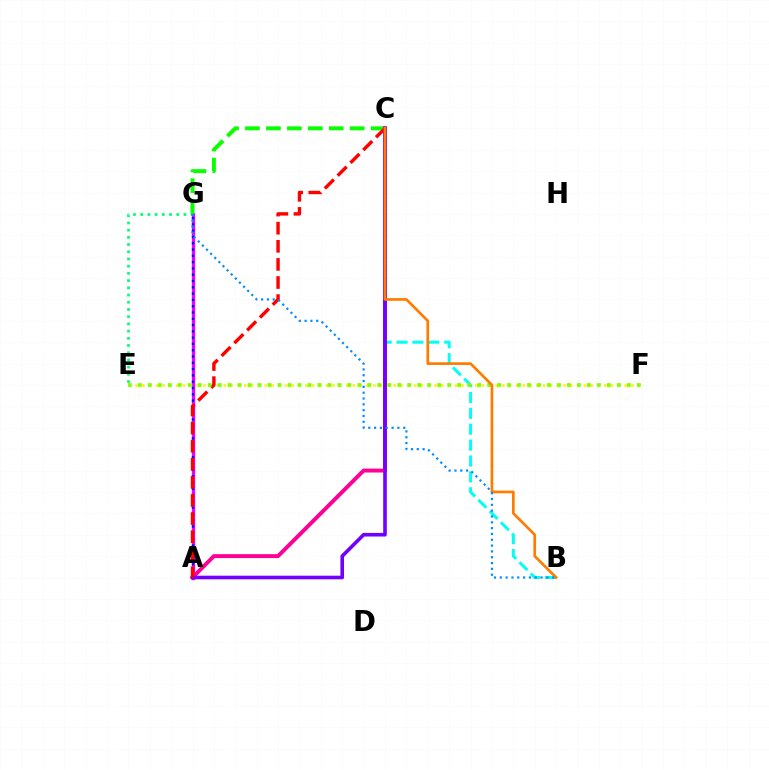{('A', 'G'): [{'color': '#ee00ff', 'line_style': 'solid', 'thickness': 2.38}, {'color': '#0010ff', 'line_style': 'dotted', 'thickness': 1.71}], ('E', 'G'): [{'color': '#00ff74', 'line_style': 'dotted', 'thickness': 1.96}], ('B', 'C'): [{'color': '#00fff6', 'line_style': 'dashed', 'thickness': 2.16}, {'color': '#ff7c00', 'line_style': 'solid', 'thickness': 1.94}], ('C', 'G'): [{'color': '#08ff00', 'line_style': 'dashed', 'thickness': 2.85}], ('A', 'C'): [{'color': '#ff0094', 'line_style': 'solid', 'thickness': 2.84}, {'color': '#7200ff', 'line_style': 'solid', 'thickness': 2.6}, {'color': '#ff0000', 'line_style': 'dashed', 'thickness': 2.46}], ('E', 'F'): [{'color': '#fcf500', 'line_style': 'dotted', 'thickness': 1.85}, {'color': '#84ff00', 'line_style': 'dotted', 'thickness': 2.71}], ('B', 'G'): [{'color': '#008cff', 'line_style': 'dotted', 'thickness': 1.58}]}